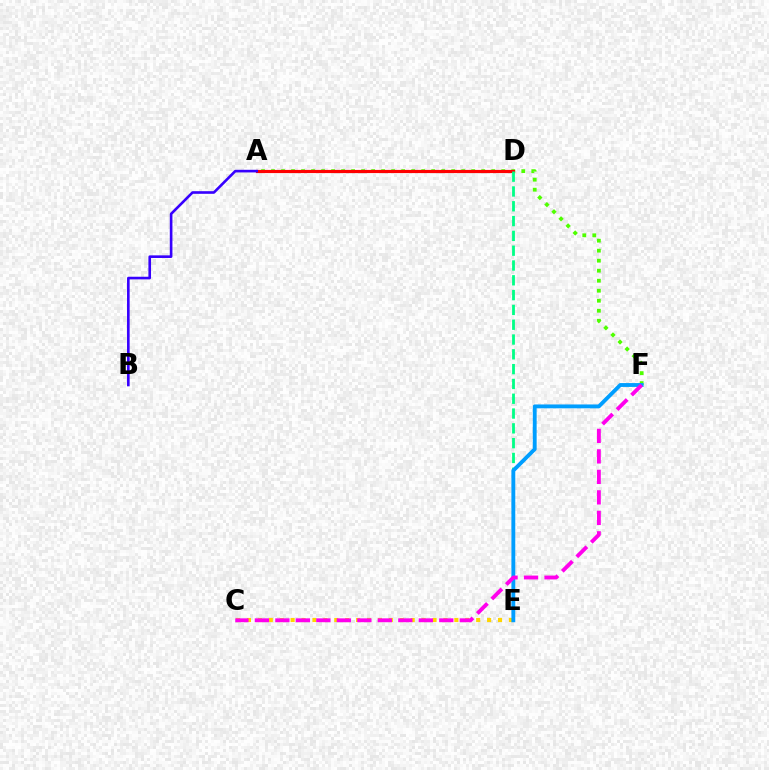{('C', 'E'): [{'color': '#ffd500', 'line_style': 'dotted', 'thickness': 2.97}], ('A', 'F'): [{'color': '#4fff00', 'line_style': 'dotted', 'thickness': 2.72}], ('A', 'D'): [{'color': '#ff0000', 'line_style': 'solid', 'thickness': 2.28}], ('A', 'B'): [{'color': '#3700ff', 'line_style': 'solid', 'thickness': 1.89}], ('D', 'E'): [{'color': '#00ff86', 'line_style': 'dashed', 'thickness': 2.01}], ('E', 'F'): [{'color': '#009eff', 'line_style': 'solid', 'thickness': 2.78}], ('C', 'F'): [{'color': '#ff00ed', 'line_style': 'dashed', 'thickness': 2.78}]}